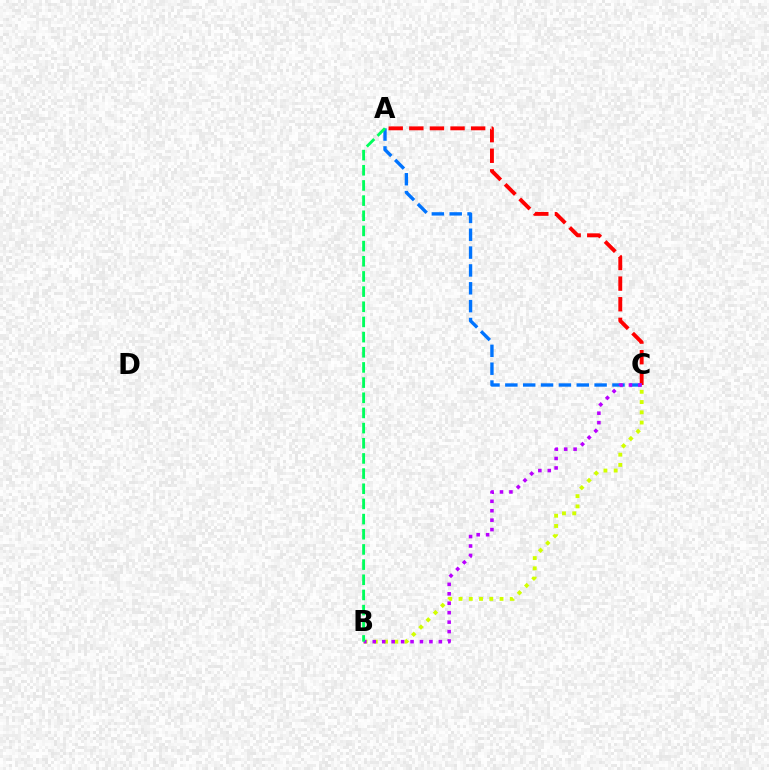{('A', 'C'): [{'color': '#ff0000', 'line_style': 'dashed', 'thickness': 2.8}, {'color': '#0074ff', 'line_style': 'dashed', 'thickness': 2.43}], ('B', 'C'): [{'color': '#d1ff00', 'line_style': 'dotted', 'thickness': 2.78}, {'color': '#b900ff', 'line_style': 'dotted', 'thickness': 2.57}], ('A', 'B'): [{'color': '#00ff5c', 'line_style': 'dashed', 'thickness': 2.06}]}